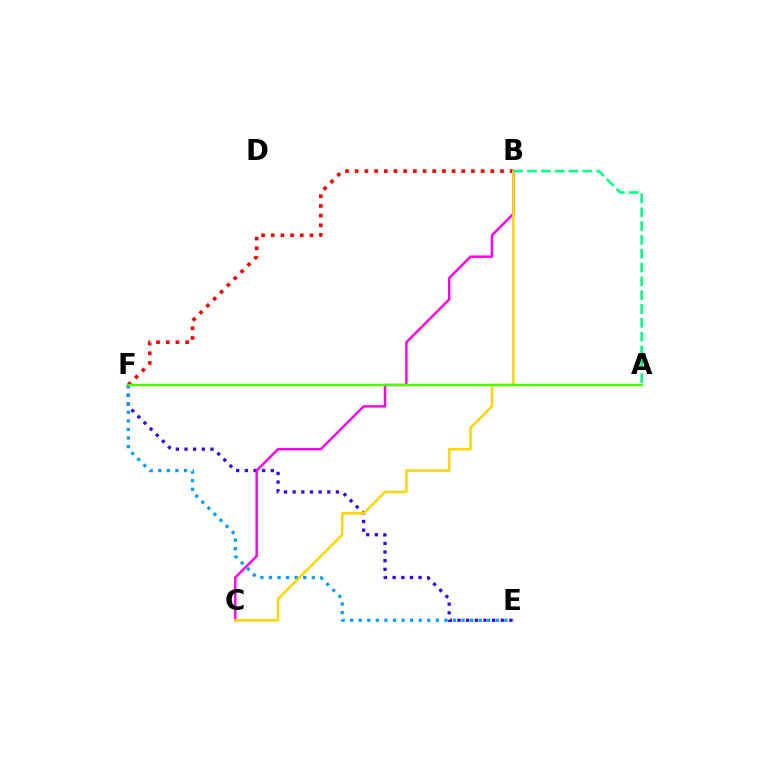{('E', 'F'): [{'color': '#3700ff', 'line_style': 'dotted', 'thickness': 2.35}, {'color': '#009eff', 'line_style': 'dotted', 'thickness': 2.33}], ('B', 'C'): [{'color': '#ff00ed', 'line_style': 'solid', 'thickness': 1.76}, {'color': '#ffd500', 'line_style': 'solid', 'thickness': 1.8}], ('B', 'F'): [{'color': '#ff0000', 'line_style': 'dotted', 'thickness': 2.63}], ('A', 'F'): [{'color': '#4fff00', 'line_style': 'solid', 'thickness': 1.69}], ('A', 'B'): [{'color': '#00ff86', 'line_style': 'dashed', 'thickness': 1.88}]}